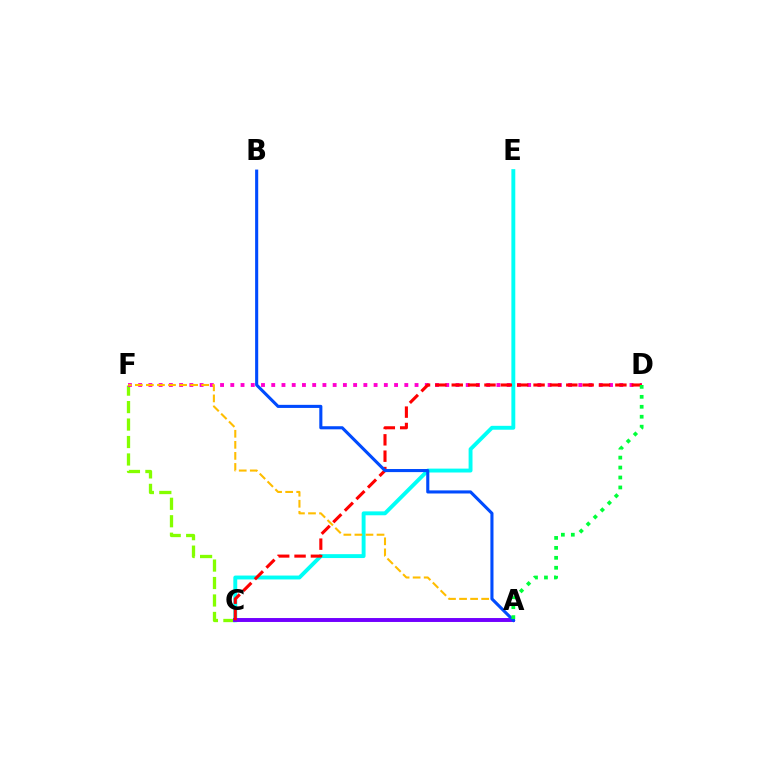{('C', 'F'): [{'color': '#84ff00', 'line_style': 'dashed', 'thickness': 2.37}], ('C', 'E'): [{'color': '#00fff6', 'line_style': 'solid', 'thickness': 2.81}], ('A', 'C'): [{'color': '#7200ff', 'line_style': 'solid', 'thickness': 2.83}], ('D', 'F'): [{'color': '#ff00cf', 'line_style': 'dotted', 'thickness': 2.78}], ('C', 'D'): [{'color': '#ff0000', 'line_style': 'dashed', 'thickness': 2.22}], ('A', 'F'): [{'color': '#ffbd00', 'line_style': 'dashed', 'thickness': 1.5}], ('A', 'B'): [{'color': '#004bff', 'line_style': 'solid', 'thickness': 2.23}], ('A', 'D'): [{'color': '#00ff39', 'line_style': 'dotted', 'thickness': 2.7}]}